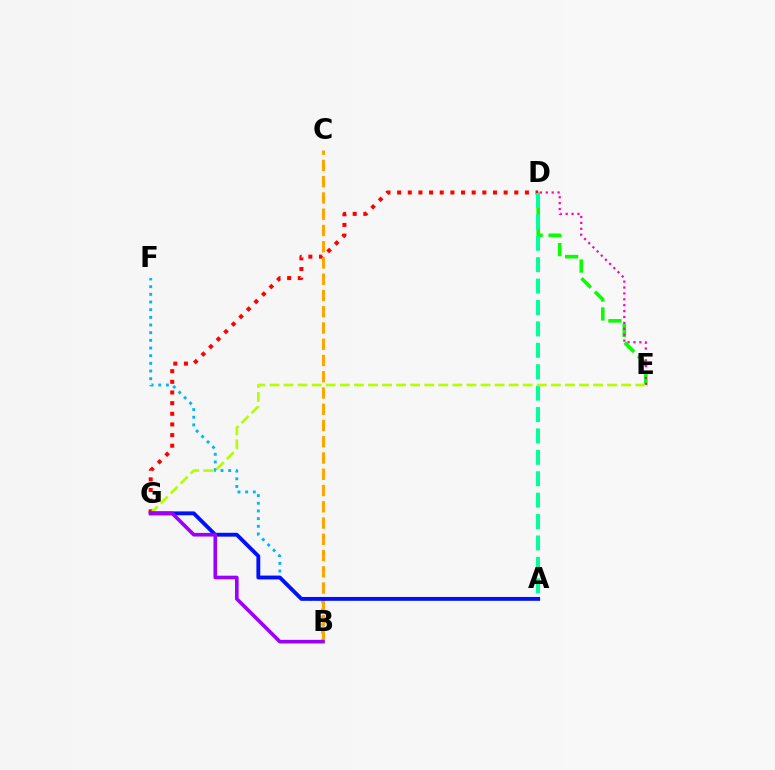{('D', 'E'): [{'color': '#08ff00', 'line_style': 'dashed', 'thickness': 2.58}, {'color': '#ff00bd', 'line_style': 'dotted', 'thickness': 1.6}], ('D', 'G'): [{'color': '#ff0000', 'line_style': 'dotted', 'thickness': 2.89}], ('B', 'F'): [{'color': '#00b5ff', 'line_style': 'dotted', 'thickness': 2.08}], ('B', 'C'): [{'color': '#ffa500', 'line_style': 'dashed', 'thickness': 2.21}], ('A', 'D'): [{'color': '#00ff9d', 'line_style': 'dashed', 'thickness': 2.91}], ('E', 'G'): [{'color': '#b3ff00', 'line_style': 'dashed', 'thickness': 1.91}], ('A', 'G'): [{'color': '#0010ff', 'line_style': 'solid', 'thickness': 2.78}], ('B', 'G'): [{'color': '#9b00ff', 'line_style': 'solid', 'thickness': 2.62}]}